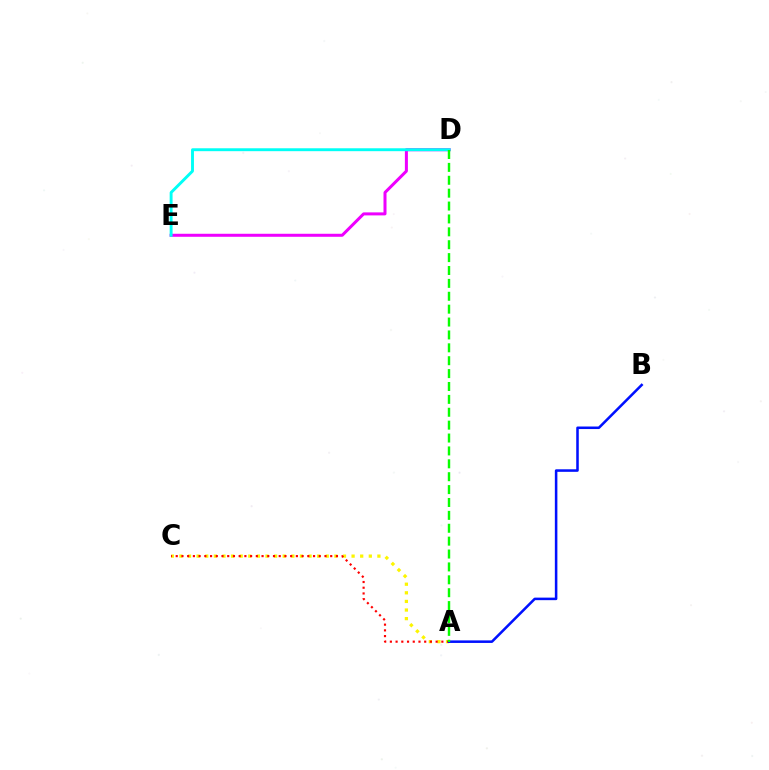{('D', 'E'): [{'color': '#ee00ff', 'line_style': 'solid', 'thickness': 2.17}, {'color': '#00fff6', 'line_style': 'solid', 'thickness': 2.09}], ('A', 'C'): [{'color': '#fcf500', 'line_style': 'dotted', 'thickness': 2.34}, {'color': '#ff0000', 'line_style': 'dotted', 'thickness': 1.55}], ('A', 'B'): [{'color': '#0010ff', 'line_style': 'solid', 'thickness': 1.83}], ('A', 'D'): [{'color': '#08ff00', 'line_style': 'dashed', 'thickness': 1.75}]}